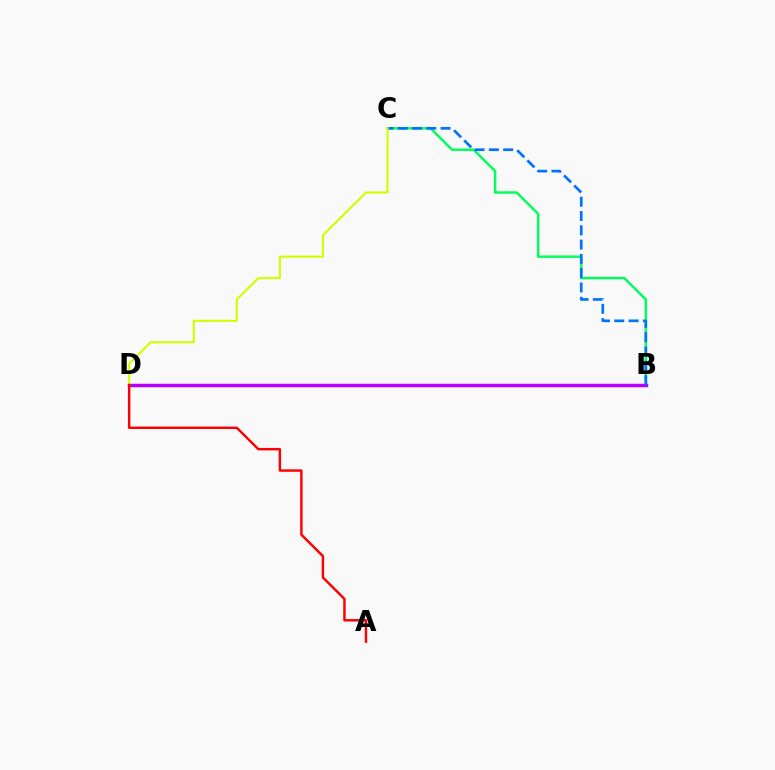{('B', 'C'): [{'color': '#00ff5c', 'line_style': 'solid', 'thickness': 1.77}, {'color': '#0074ff', 'line_style': 'dashed', 'thickness': 1.94}], ('B', 'D'): [{'color': '#b900ff', 'line_style': 'solid', 'thickness': 2.51}], ('C', 'D'): [{'color': '#d1ff00', 'line_style': 'solid', 'thickness': 1.54}], ('A', 'D'): [{'color': '#ff0000', 'line_style': 'solid', 'thickness': 1.75}]}